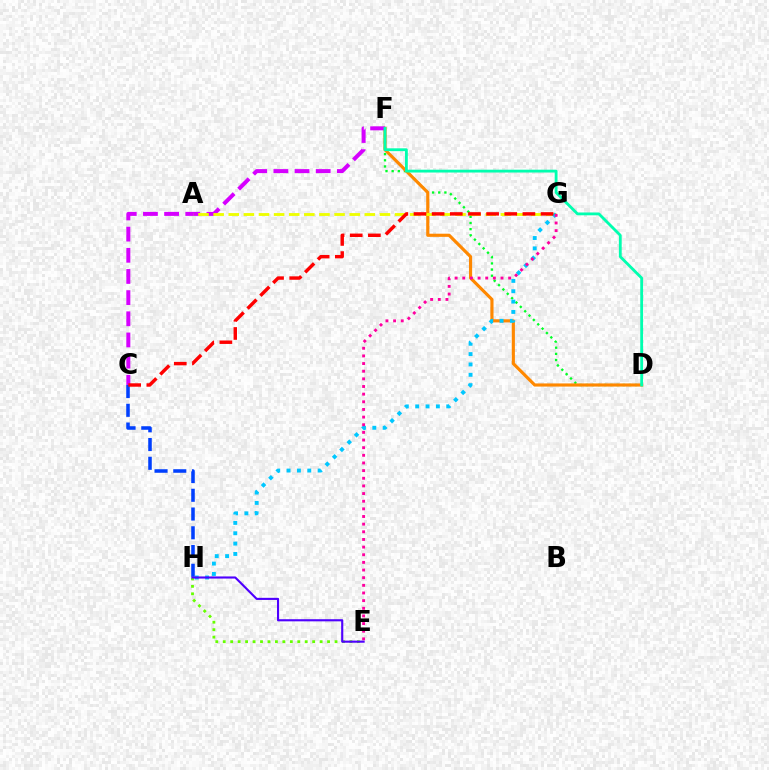{('D', 'F'): [{'color': '#00ff27', 'line_style': 'dotted', 'thickness': 1.67}, {'color': '#ff8800', 'line_style': 'solid', 'thickness': 2.27}, {'color': '#00ffaf', 'line_style': 'solid', 'thickness': 2.03}], ('C', 'H'): [{'color': '#003fff', 'line_style': 'dashed', 'thickness': 2.55}], ('C', 'F'): [{'color': '#d600ff', 'line_style': 'dashed', 'thickness': 2.88}], ('A', 'G'): [{'color': '#eeff00', 'line_style': 'dashed', 'thickness': 2.05}], ('G', 'H'): [{'color': '#00c7ff', 'line_style': 'dotted', 'thickness': 2.81}], ('C', 'G'): [{'color': '#ff0000', 'line_style': 'dashed', 'thickness': 2.47}], ('E', 'G'): [{'color': '#ff00a0', 'line_style': 'dotted', 'thickness': 2.08}], ('E', 'H'): [{'color': '#66ff00', 'line_style': 'dotted', 'thickness': 2.02}, {'color': '#4f00ff', 'line_style': 'solid', 'thickness': 1.53}]}